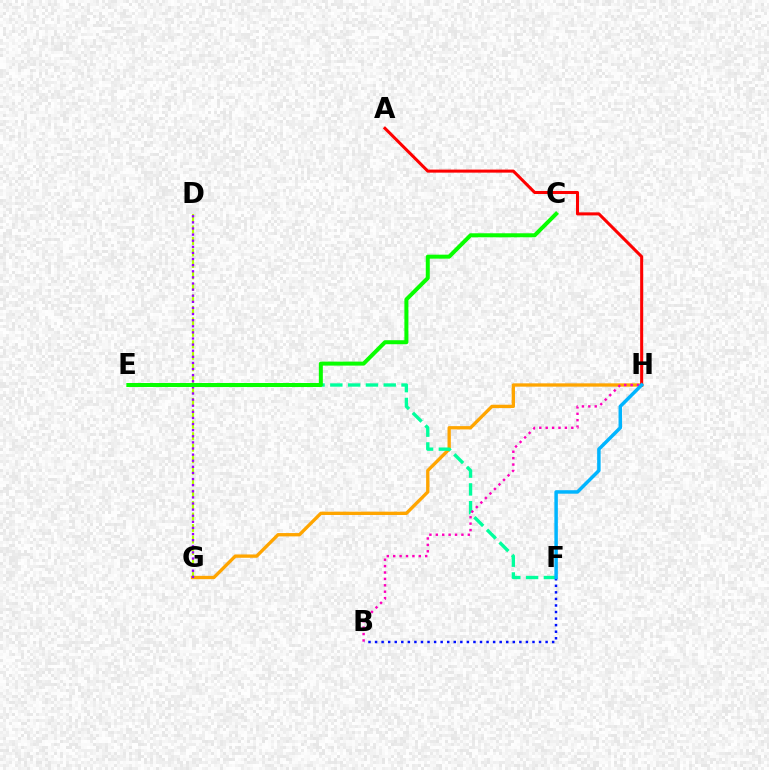{('G', 'H'): [{'color': '#ffa500', 'line_style': 'solid', 'thickness': 2.39}], ('D', 'G'): [{'color': '#b3ff00', 'line_style': 'dashed', 'thickness': 1.56}, {'color': '#9b00ff', 'line_style': 'dotted', 'thickness': 1.66}], ('E', 'F'): [{'color': '#00ff9d', 'line_style': 'dashed', 'thickness': 2.42}], ('A', 'H'): [{'color': '#ff0000', 'line_style': 'solid', 'thickness': 2.19}], ('B', 'H'): [{'color': '#ff00bd', 'line_style': 'dotted', 'thickness': 1.74}], ('B', 'F'): [{'color': '#0010ff', 'line_style': 'dotted', 'thickness': 1.78}], ('F', 'H'): [{'color': '#00b5ff', 'line_style': 'solid', 'thickness': 2.51}], ('C', 'E'): [{'color': '#08ff00', 'line_style': 'solid', 'thickness': 2.88}]}